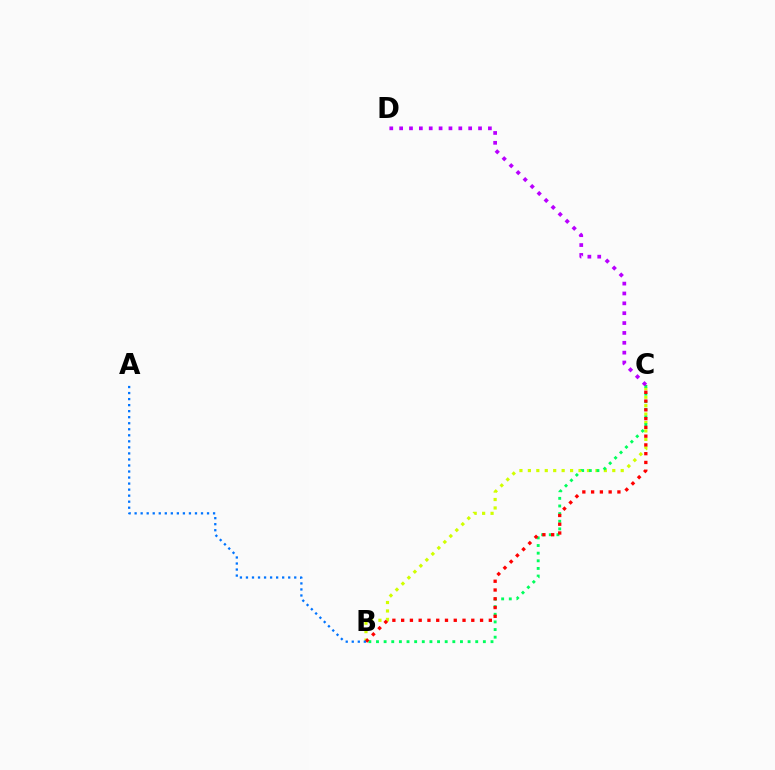{('B', 'C'): [{'color': '#d1ff00', 'line_style': 'dotted', 'thickness': 2.29}, {'color': '#00ff5c', 'line_style': 'dotted', 'thickness': 2.07}, {'color': '#ff0000', 'line_style': 'dotted', 'thickness': 2.38}], ('A', 'B'): [{'color': '#0074ff', 'line_style': 'dotted', 'thickness': 1.64}], ('C', 'D'): [{'color': '#b900ff', 'line_style': 'dotted', 'thickness': 2.68}]}